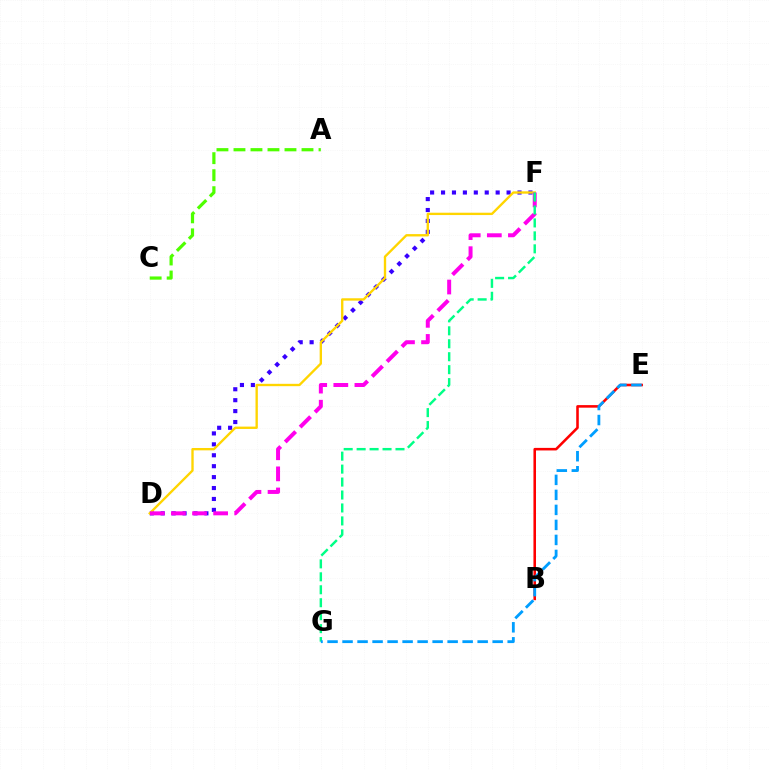{('D', 'F'): [{'color': '#3700ff', 'line_style': 'dotted', 'thickness': 2.97}, {'color': '#ffd500', 'line_style': 'solid', 'thickness': 1.69}, {'color': '#ff00ed', 'line_style': 'dashed', 'thickness': 2.87}], ('A', 'C'): [{'color': '#4fff00', 'line_style': 'dashed', 'thickness': 2.31}], ('B', 'E'): [{'color': '#ff0000', 'line_style': 'solid', 'thickness': 1.84}], ('F', 'G'): [{'color': '#00ff86', 'line_style': 'dashed', 'thickness': 1.76}], ('E', 'G'): [{'color': '#009eff', 'line_style': 'dashed', 'thickness': 2.04}]}